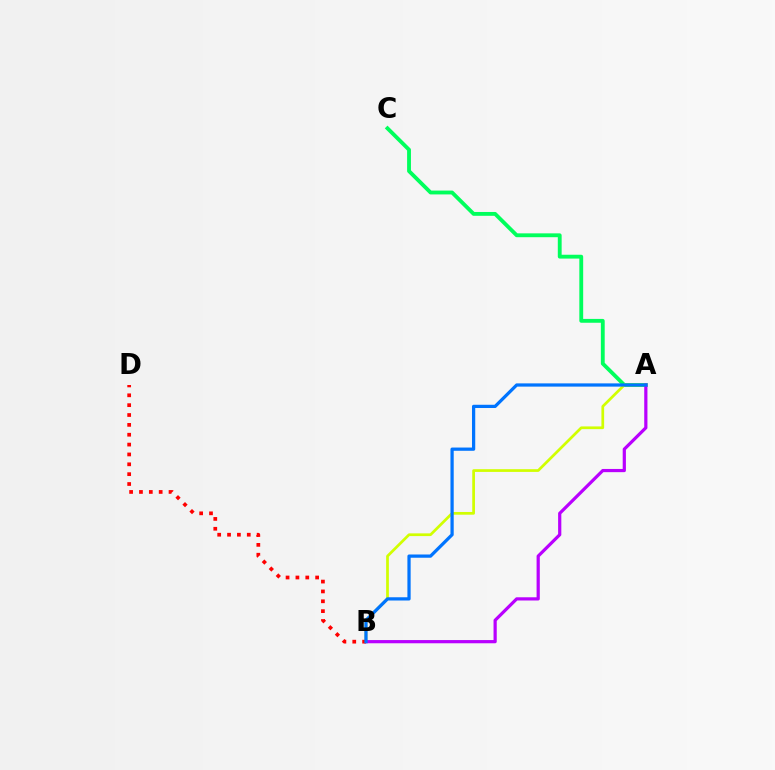{('A', 'C'): [{'color': '#00ff5c', 'line_style': 'solid', 'thickness': 2.77}], ('A', 'B'): [{'color': '#d1ff00', 'line_style': 'solid', 'thickness': 1.96}, {'color': '#b900ff', 'line_style': 'solid', 'thickness': 2.31}, {'color': '#0074ff', 'line_style': 'solid', 'thickness': 2.33}], ('B', 'D'): [{'color': '#ff0000', 'line_style': 'dotted', 'thickness': 2.68}]}